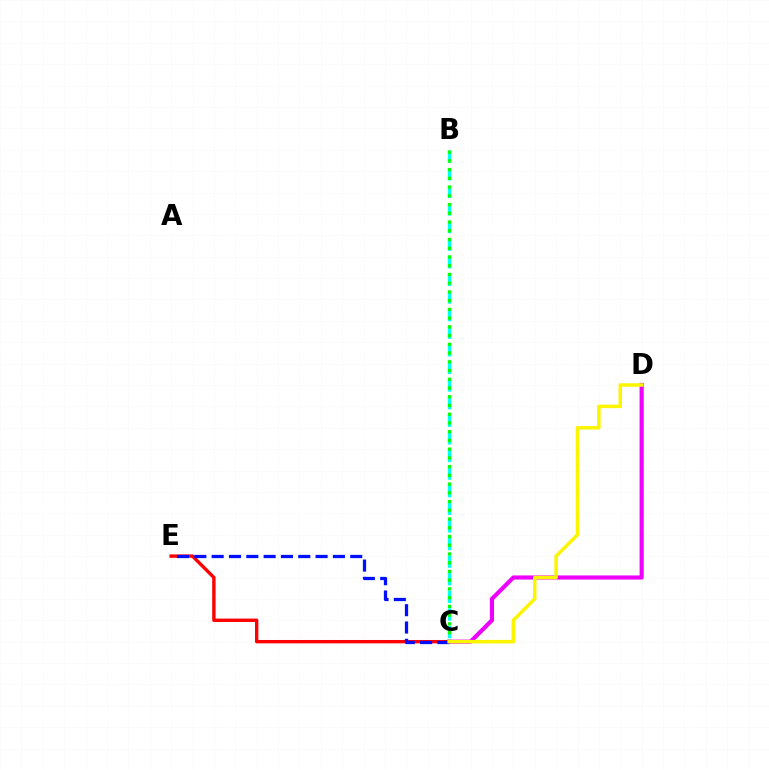{('B', 'C'): [{'color': '#00fff6', 'line_style': 'dashed', 'thickness': 2.39}, {'color': '#08ff00', 'line_style': 'dotted', 'thickness': 2.37}], ('C', 'E'): [{'color': '#ff0000', 'line_style': 'solid', 'thickness': 2.43}, {'color': '#0010ff', 'line_style': 'dashed', 'thickness': 2.35}], ('C', 'D'): [{'color': '#ee00ff', 'line_style': 'solid', 'thickness': 2.99}, {'color': '#fcf500', 'line_style': 'solid', 'thickness': 2.52}]}